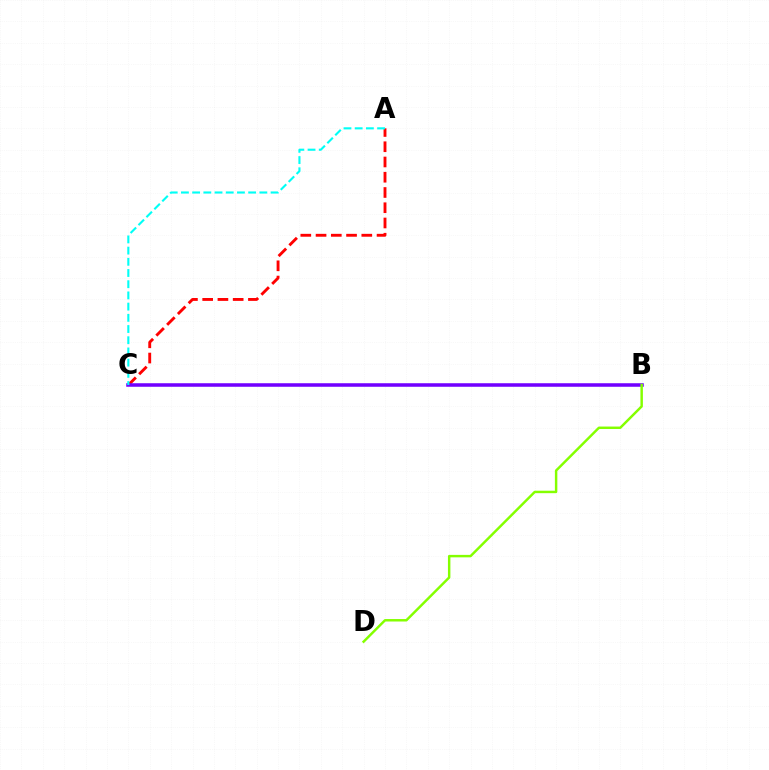{('A', 'C'): [{'color': '#ff0000', 'line_style': 'dashed', 'thickness': 2.07}, {'color': '#00fff6', 'line_style': 'dashed', 'thickness': 1.52}], ('B', 'C'): [{'color': '#7200ff', 'line_style': 'solid', 'thickness': 2.54}], ('B', 'D'): [{'color': '#84ff00', 'line_style': 'solid', 'thickness': 1.77}]}